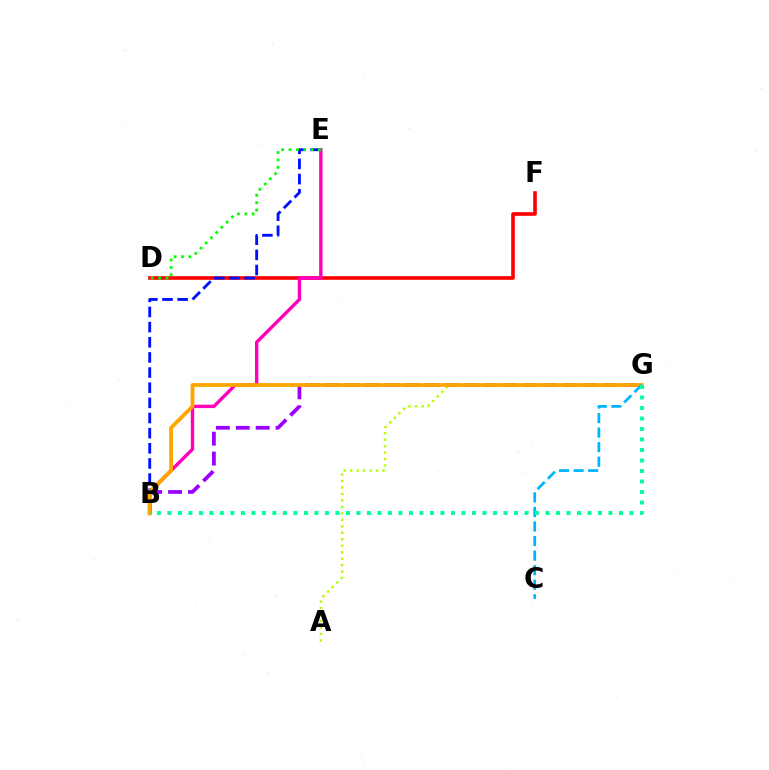{('D', 'F'): [{'color': '#ff0000', 'line_style': 'solid', 'thickness': 2.6}], ('B', 'G'): [{'color': '#9b00ff', 'line_style': 'dashed', 'thickness': 2.7}, {'color': '#ffa500', 'line_style': 'solid', 'thickness': 2.73}, {'color': '#00ff9d', 'line_style': 'dotted', 'thickness': 2.85}], ('B', 'E'): [{'color': '#0010ff', 'line_style': 'dashed', 'thickness': 2.06}, {'color': '#ff00bd', 'line_style': 'solid', 'thickness': 2.45}], ('A', 'G'): [{'color': '#b3ff00', 'line_style': 'dotted', 'thickness': 1.76}], ('D', 'E'): [{'color': '#08ff00', 'line_style': 'dotted', 'thickness': 2.0}], ('C', 'G'): [{'color': '#00b5ff', 'line_style': 'dashed', 'thickness': 1.98}]}